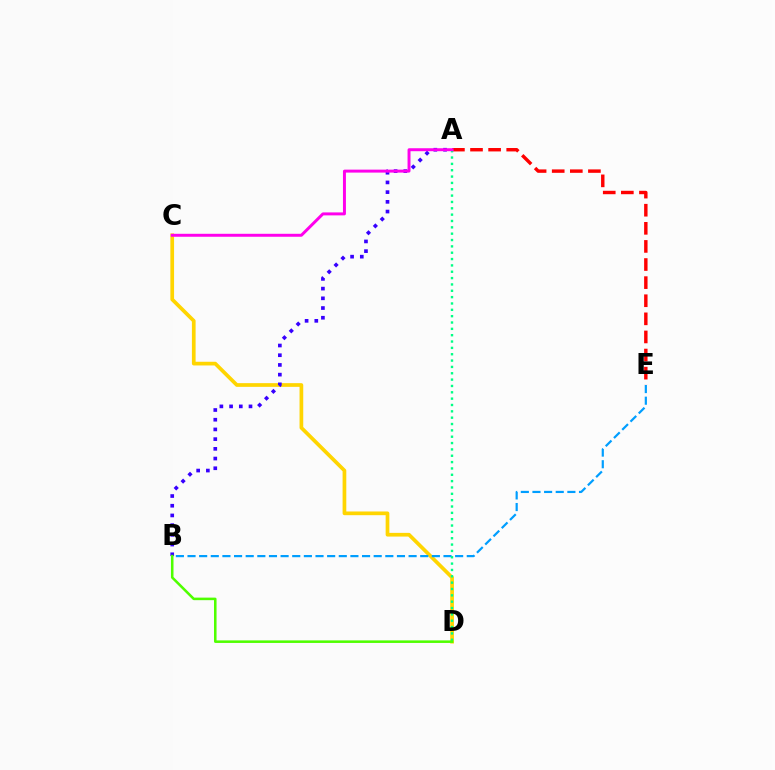{('A', 'E'): [{'color': '#ff0000', 'line_style': 'dashed', 'thickness': 2.46}], ('C', 'D'): [{'color': '#ffd500', 'line_style': 'solid', 'thickness': 2.67}], ('A', 'B'): [{'color': '#3700ff', 'line_style': 'dotted', 'thickness': 2.64}], ('B', 'E'): [{'color': '#009eff', 'line_style': 'dashed', 'thickness': 1.58}], ('A', 'D'): [{'color': '#00ff86', 'line_style': 'dotted', 'thickness': 1.72}], ('B', 'D'): [{'color': '#4fff00', 'line_style': 'solid', 'thickness': 1.83}], ('A', 'C'): [{'color': '#ff00ed', 'line_style': 'solid', 'thickness': 2.13}]}